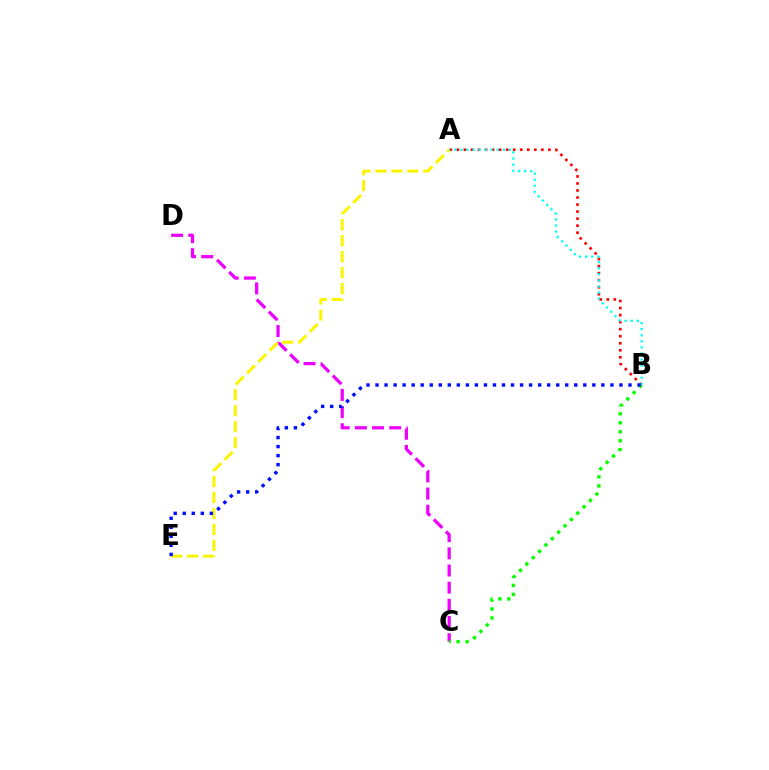{('C', 'D'): [{'color': '#ee00ff', 'line_style': 'dashed', 'thickness': 2.33}], ('B', 'C'): [{'color': '#08ff00', 'line_style': 'dotted', 'thickness': 2.44}], ('A', 'B'): [{'color': '#ff0000', 'line_style': 'dotted', 'thickness': 1.91}, {'color': '#00fff6', 'line_style': 'dotted', 'thickness': 1.65}], ('A', 'E'): [{'color': '#fcf500', 'line_style': 'dashed', 'thickness': 2.17}], ('B', 'E'): [{'color': '#0010ff', 'line_style': 'dotted', 'thickness': 2.45}]}